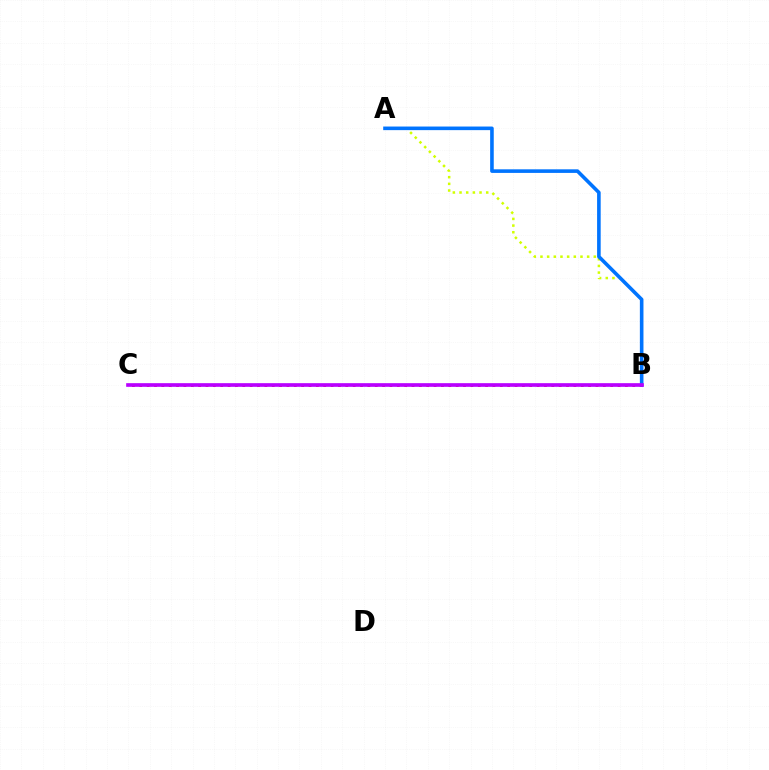{('B', 'C'): [{'color': '#00ff5c', 'line_style': 'dashed', 'thickness': 1.51}, {'color': '#ff0000', 'line_style': 'dotted', 'thickness': 2.0}, {'color': '#b900ff', 'line_style': 'solid', 'thickness': 2.63}], ('A', 'B'): [{'color': '#d1ff00', 'line_style': 'dotted', 'thickness': 1.81}, {'color': '#0074ff', 'line_style': 'solid', 'thickness': 2.59}]}